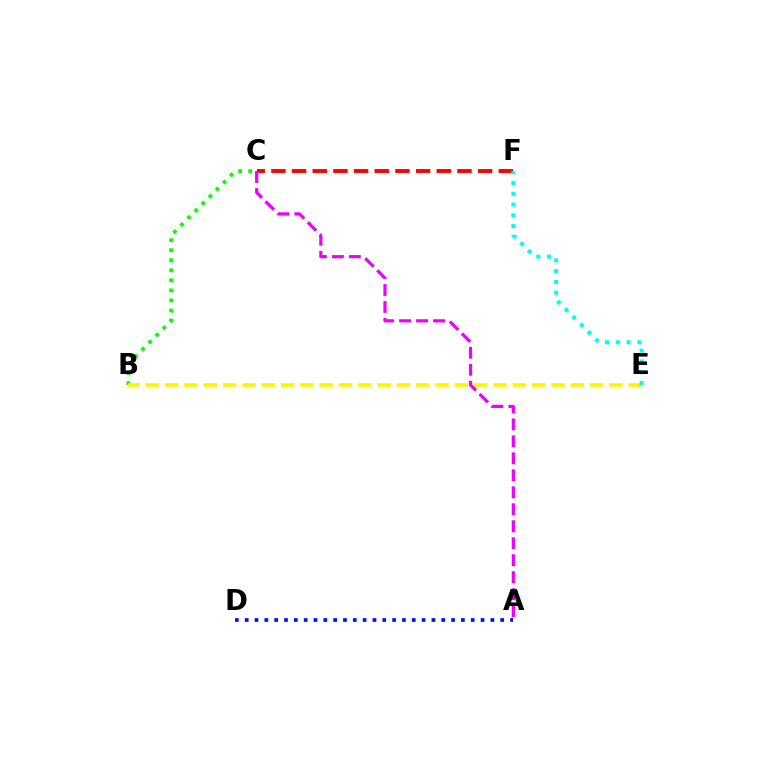{('B', 'C'): [{'color': '#08ff00', 'line_style': 'dotted', 'thickness': 2.73}], ('B', 'E'): [{'color': '#fcf500', 'line_style': 'dashed', 'thickness': 2.62}], ('C', 'F'): [{'color': '#ff0000', 'line_style': 'dashed', 'thickness': 2.81}], ('A', 'D'): [{'color': '#0010ff', 'line_style': 'dotted', 'thickness': 2.67}], ('A', 'C'): [{'color': '#ee00ff', 'line_style': 'dashed', 'thickness': 2.31}], ('E', 'F'): [{'color': '#00fff6', 'line_style': 'dotted', 'thickness': 2.93}]}